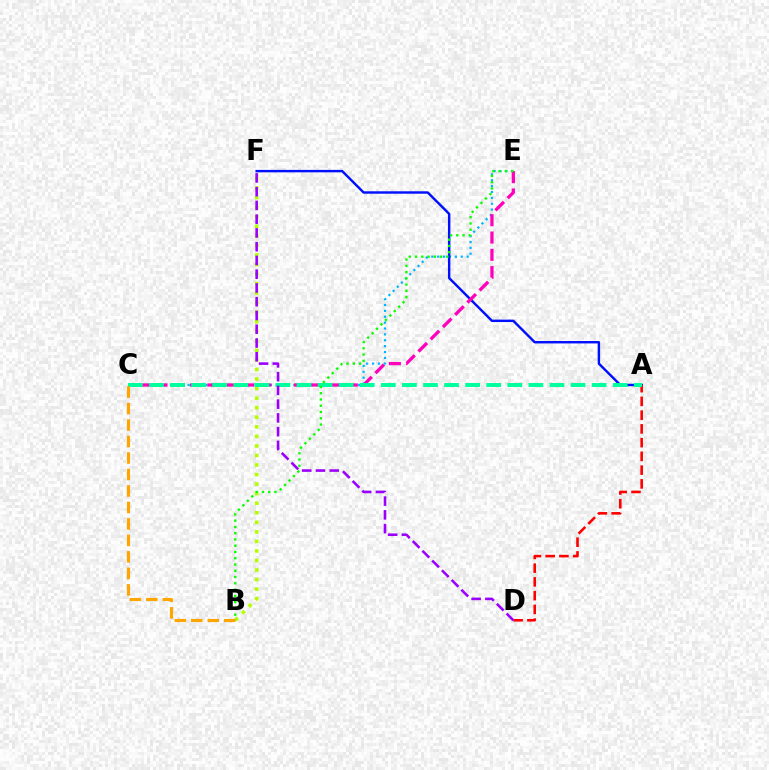{('C', 'E'): [{'color': '#00b5ff', 'line_style': 'dotted', 'thickness': 1.6}, {'color': '#ff00bd', 'line_style': 'dashed', 'thickness': 2.35}], ('A', 'F'): [{'color': '#0010ff', 'line_style': 'solid', 'thickness': 1.75}], ('B', 'F'): [{'color': '#b3ff00', 'line_style': 'dotted', 'thickness': 2.59}], ('A', 'D'): [{'color': '#ff0000', 'line_style': 'dashed', 'thickness': 1.87}], ('A', 'C'): [{'color': '#00ff9d', 'line_style': 'dashed', 'thickness': 2.86}], ('D', 'F'): [{'color': '#9b00ff', 'line_style': 'dashed', 'thickness': 1.87}], ('B', 'E'): [{'color': '#08ff00', 'line_style': 'dotted', 'thickness': 1.7}], ('B', 'C'): [{'color': '#ffa500', 'line_style': 'dashed', 'thickness': 2.24}]}